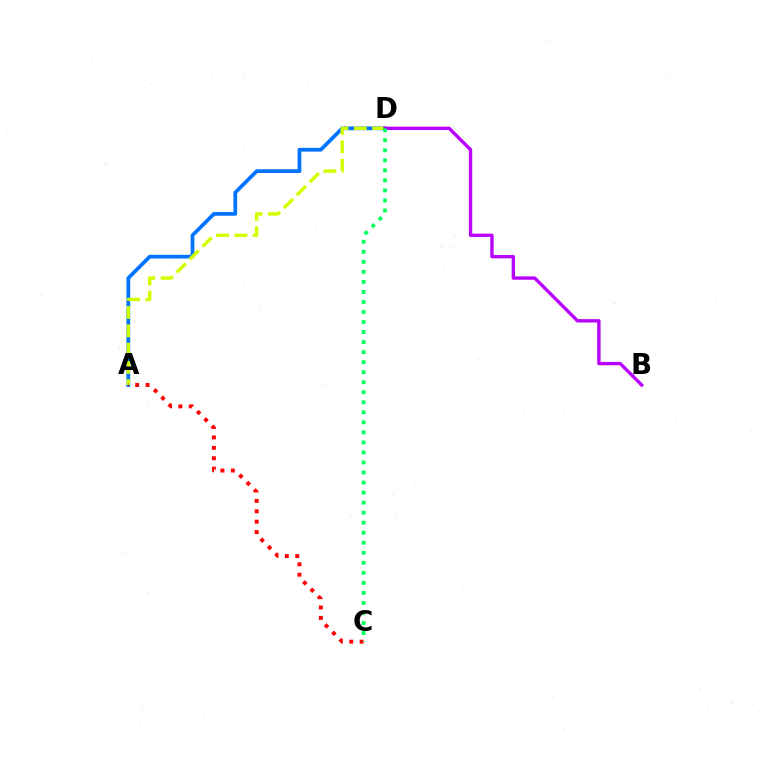{('A', 'D'): [{'color': '#0074ff', 'line_style': 'solid', 'thickness': 2.69}, {'color': '#d1ff00', 'line_style': 'dashed', 'thickness': 2.49}], ('A', 'C'): [{'color': '#ff0000', 'line_style': 'dotted', 'thickness': 2.83}], ('B', 'D'): [{'color': '#b900ff', 'line_style': 'solid', 'thickness': 2.41}], ('C', 'D'): [{'color': '#00ff5c', 'line_style': 'dotted', 'thickness': 2.73}]}